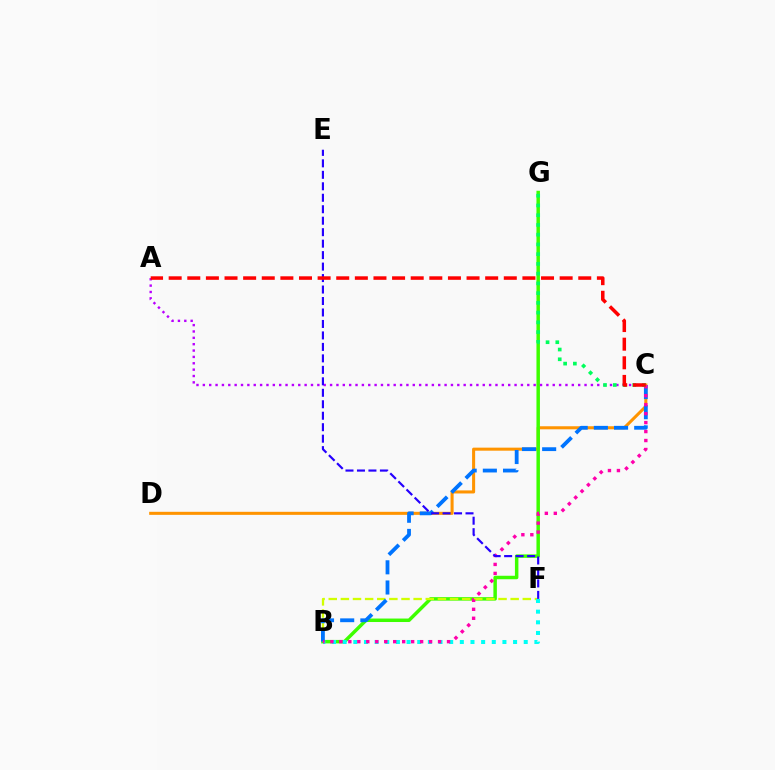{('C', 'D'): [{'color': '#ff9400', 'line_style': 'solid', 'thickness': 2.19}], ('B', 'G'): [{'color': '#3dff00', 'line_style': 'solid', 'thickness': 2.5}], ('B', 'F'): [{'color': '#d1ff00', 'line_style': 'dashed', 'thickness': 1.65}, {'color': '#00fff6', 'line_style': 'dotted', 'thickness': 2.89}], ('B', 'C'): [{'color': '#0074ff', 'line_style': 'dashed', 'thickness': 2.74}, {'color': '#ff00ac', 'line_style': 'dotted', 'thickness': 2.44}], ('A', 'C'): [{'color': '#b900ff', 'line_style': 'dotted', 'thickness': 1.73}, {'color': '#ff0000', 'line_style': 'dashed', 'thickness': 2.53}], ('C', 'G'): [{'color': '#00ff5c', 'line_style': 'dotted', 'thickness': 2.65}], ('E', 'F'): [{'color': '#2500ff', 'line_style': 'dashed', 'thickness': 1.56}]}